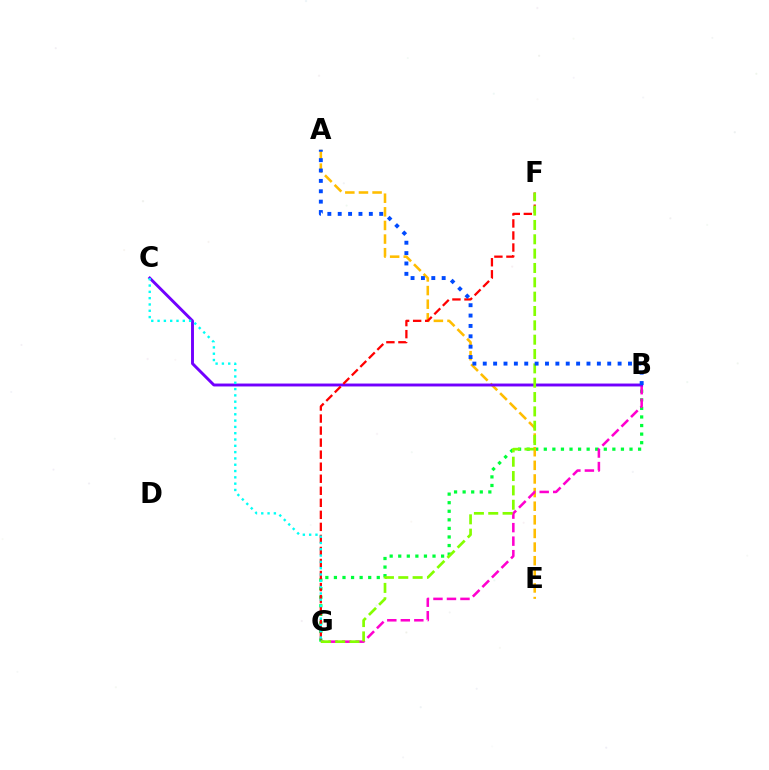{('B', 'G'): [{'color': '#00ff39', 'line_style': 'dotted', 'thickness': 2.33}, {'color': '#ff00cf', 'line_style': 'dashed', 'thickness': 1.84}], ('A', 'E'): [{'color': '#ffbd00', 'line_style': 'dashed', 'thickness': 1.85}], ('B', 'C'): [{'color': '#7200ff', 'line_style': 'solid', 'thickness': 2.09}], ('F', 'G'): [{'color': '#ff0000', 'line_style': 'dashed', 'thickness': 1.64}, {'color': '#84ff00', 'line_style': 'dashed', 'thickness': 1.95}], ('C', 'G'): [{'color': '#00fff6', 'line_style': 'dotted', 'thickness': 1.71}], ('A', 'B'): [{'color': '#004bff', 'line_style': 'dotted', 'thickness': 2.82}]}